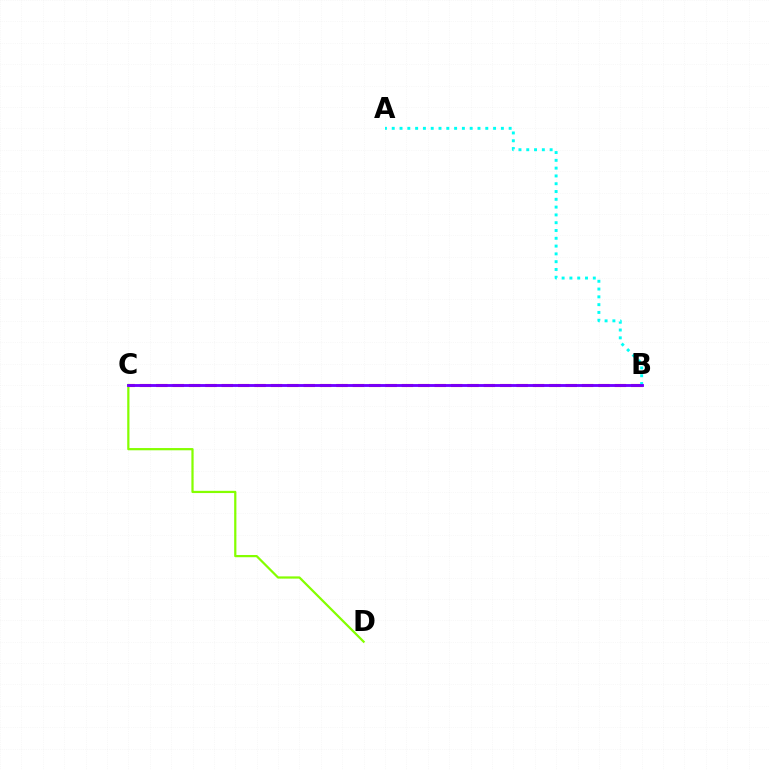{('B', 'C'): [{'color': '#ff0000', 'line_style': 'dashed', 'thickness': 2.22}, {'color': '#7200ff', 'line_style': 'solid', 'thickness': 2.06}], ('C', 'D'): [{'color': '#84ff00', 'line_style': 'solid', 'thickness': 1.61}], ('A', 'B'): [{'color': '#00fff6', 'line_style': 'dotted', 'thickness': 2.12}]}